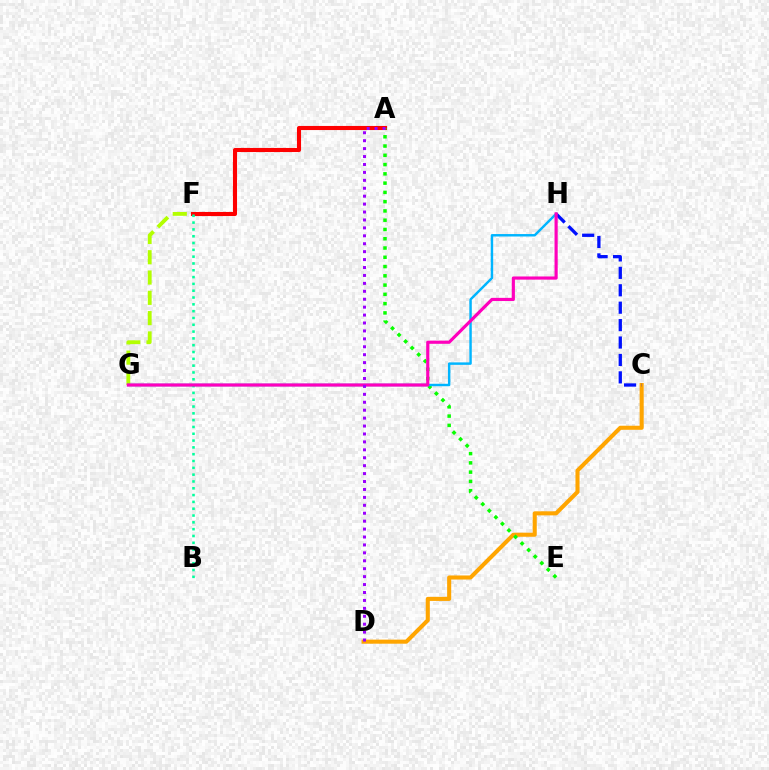{('C', 'D'): [{'color': '#ffa500', 'line_style': 'solid', 'thickness': 2.93}], ('C', 'H'): [{'color': '#0010ff', 'line_style': 'dashed', 'thickness': 2.37}], ('F', 'G'): [{'color': '#b3ff00', 'line_style': 'dashed', 'thickness': 2.76}], ('A', 'F'): [{'color': '#ff0000', 'line_style': 'solid', 'thickness': 2.95}], ('A', 'E'): [{'color': '#08ff00', 'line_style': 'dotted', 'thickness': 2.52}], ('G', 'H'): [{'color': '#00b5ff', 'line_style': 'solid', 'thickness': 1.76}, {'color': '#ff00bd', 'line_style': 'solid', 'thickness': 2.28}], ('B', 'F'): [{'color': '#00ff9d', 'line_style': 'dotted', 'thickness': 1.85}], ('A', 'D'): [{'color': '#9b00ff', 'line_style': 'dotted', 'thickness': 2.15}]}